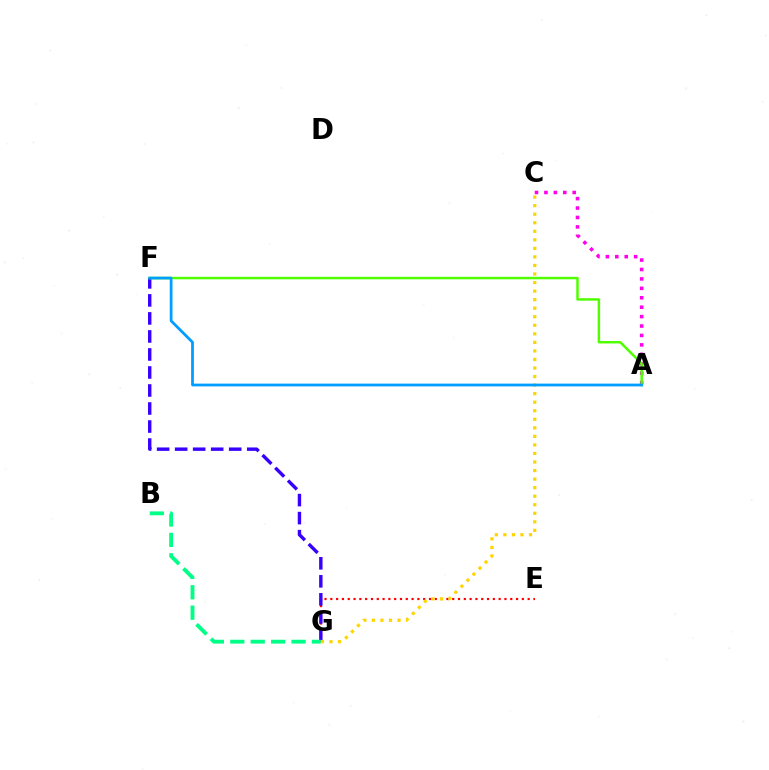{('E', 'G'): [{'color': '#ff0000', 'line_style': 'dotted', 'thickness': 1.58}], ('F', 'G'): [{'color': '#3700ff', 'line_style': 'dashed', 'thickness': 2.45}], ('B', 'G'): [{'color': '#00ff86', 'line_style': 'dashed', 'thickness': 2.77}], ('A', 'C'): [{'color': '#ff00ed', 'line_style': 'dotted', 'thickness': 2.56}], ('A', 'F'): [{'color': '#4fff00', 'line_style': 'solid', 'thickness': 1.78}, {'color': '#009eff', 'line_style': 'solid', 'thickness': 1.99}], ('C', 'G'): [{'color': '#ffd500', 'line_style': 'dotted', 'thickness': 2.32}]}